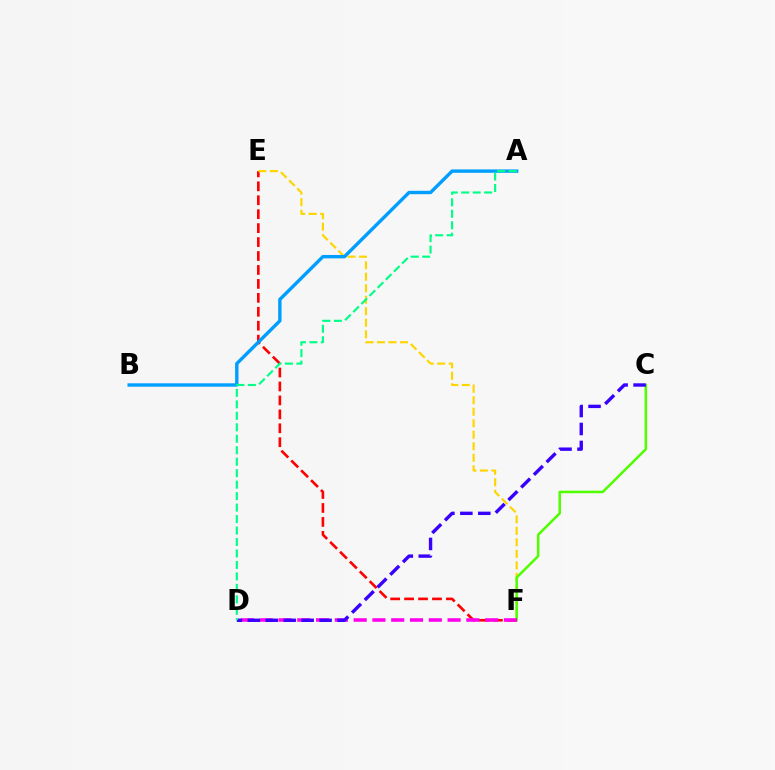{('E', 'F'): [{'color': '#ff0000', 'line_style': 'dashed', 'thickness': 1.89}, {'color': '#ffd500', 'line_style': 'dashed', 'thickness': 1.56}], ('C', 'F'): [{'color': '#4fff00', 'line_style': 'solid', 'thickness': 1.82}], ('A', 'B'): [{'color': '#009eff', 'line_style': 'solid', 'thickness': 2.44}], ('D', 'F'): [{'color': '#ff00ed', 'line_style': 'dashed', 'thickness': 2.55}], ('C', 'D'): [{'color': '#3700ff', 'line_style': 'dashed', 'thickness': 2.44}], ('A', 'D'): [{'color': '#00ff86', 'line_style': 'dashed', 'thickness': 1.56}]}